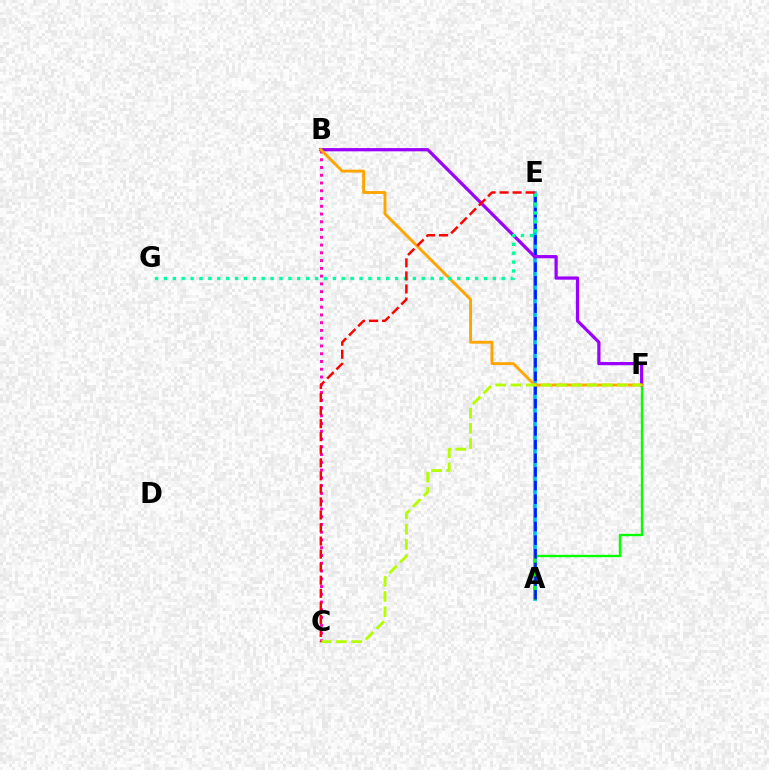{('B', 'C'): [{'color': '#ff00bd', 'line_style': 'dotted', 'thickness': 2.11}], ('A', 'E'): [{'color': '#00b5ff', 'line_style': 'solid', 'thickness': 2.61}, {'color': '#0010ff', 'line_style': 'dashed', 'thickness': 1.85}], ('A', 'F'): [{'color': '#08ff00', 'line_style': 'solid', 'thickness': 1.72}], ('B', 'F'): [{'color': '#9b00ff', 'line_style': 'solid', 'thickness': 2.32}, {'color': '#ffa500', 'line_style': 'solid', 'thickness': 2.08}], ('C', 'F'): [{'color': '#b3ff00', 'line_style': 'dashed', 'thickness': 2.07}], ('E', 'G'): [{'color': '#00ff9d', 'line_style': 'dotted', 'thickness': 2.42}], ('C', 'E'): [{'color': '#ff0000', 'line_style': 'dashed', 'thickness': 1.77}]}